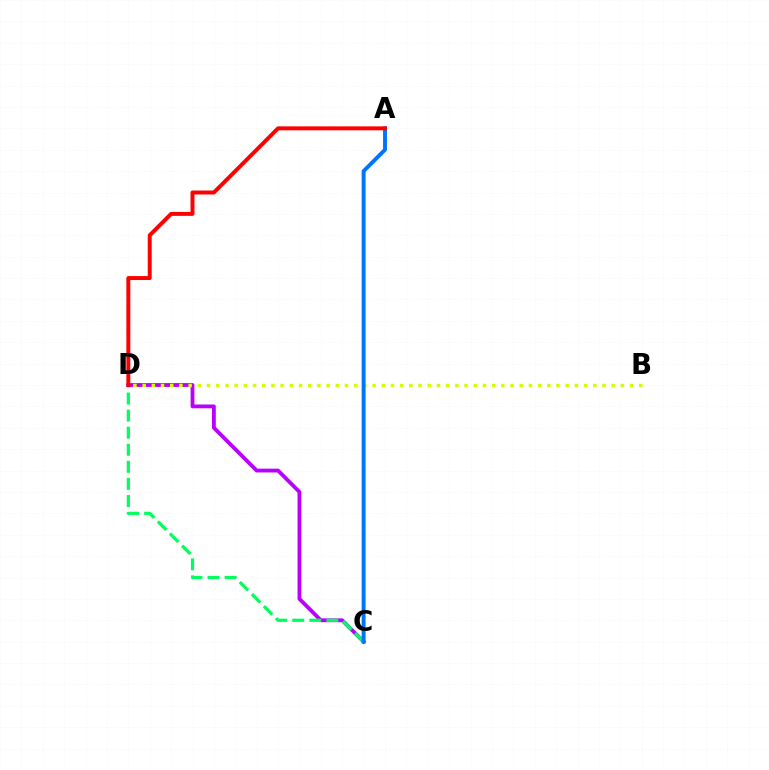{('C', 'D'): [{'color': '#b900ff', 'line_style': 'solid', 'thickness': 2.75}, {'color': '#00ff5c', 'line_style': 'dashed', 'thickness': 2.32}], ('B', 'D'): [{'color': '#d1ff00', 'line_style': 'dotted', 'thickness': 2.5}], ('A', 'C'): [{'color': '#0074ff', 'line_style': 'solid', 'thickness': 2.81}], ('A', 'D'): [{'color': '#ff0000', 'line_style': 'solid', 'thickness': 2.84}]}